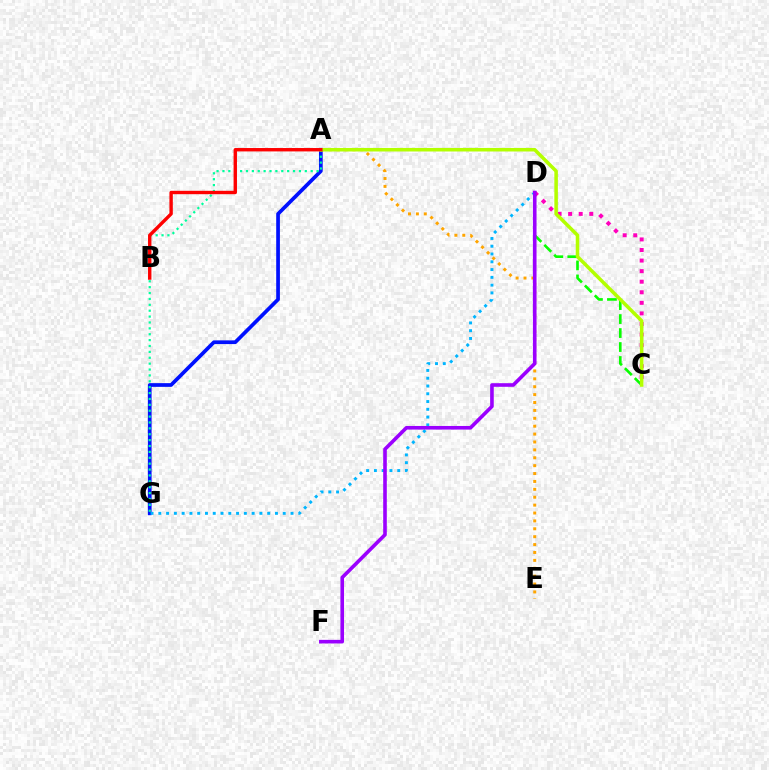{('C', 'D'): [{'color': '#ff00bd', 'line_style': 'dotted', 'thickness': 2.87}, {'color': '#08ff00', 'line_style': 'dashed', 'thickness': 1.9}], ('A', 'G'): [{'color': '#0010ff', 'line_style': 'solid', 'thickness': 2.67}, {'color': '#00ff9d', 'line_style': 'dotted', 'thickness': 1.6}], ('D', 'G'): [{'color': '#00b5ff', 'line_style': 'dotted', 'thickness': 2.11}], ('A', 'E'): [{'color': '#ffa500', 'line_style': 'dotted', 'thickness': 2.14}], ('A', 'C'): [{'color': '#b3ff00', 'line_style': 'solid', 'thickness': 2.54}], ('A', 'B'): [{'color': '#ff0000', 'line_style': 'solid', 'thickness': 2.44}], ('D', 'F'): [{'color': '#9b00ff', 'line_style': 'solid', 'thickness': 2.6}]}